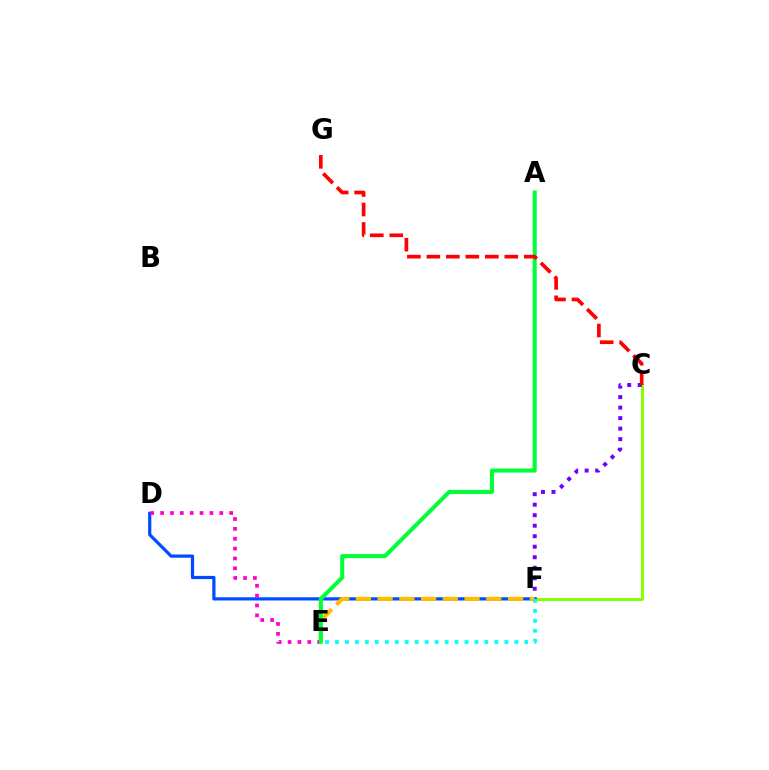{('C', 'F'): [{'color': '#84ff00', 'line_style': 'solid', 'thickness': 2.11}, {'color': '#7200ff', 'line_style': 'dotted', 'thickness': 2.85}], ('D', 'F'): [{'color': '#004bff', 'line_style': 'solid', 'thickness': 2.31}], ('E', 'F'): [{'color': '#ffbd00', 'line_style': 'dashed', 'thickness': 2.95}, {'color': '#00fff6', 'line_style': 'dotted', 'thickness': 2.71}], ('D', 'E'): [{'color': '#ff00cf', 'line_style': 'dotted', 'thickness': 2.68}], ('A', 'E'): [{'color': '#00ff39', 'line_style': 'solid', 'thickness': 2.92}], ('C', 'G'): [{'color': '#ff0000', 'line_style': 'dashed', 'thickness': 2.65}]}